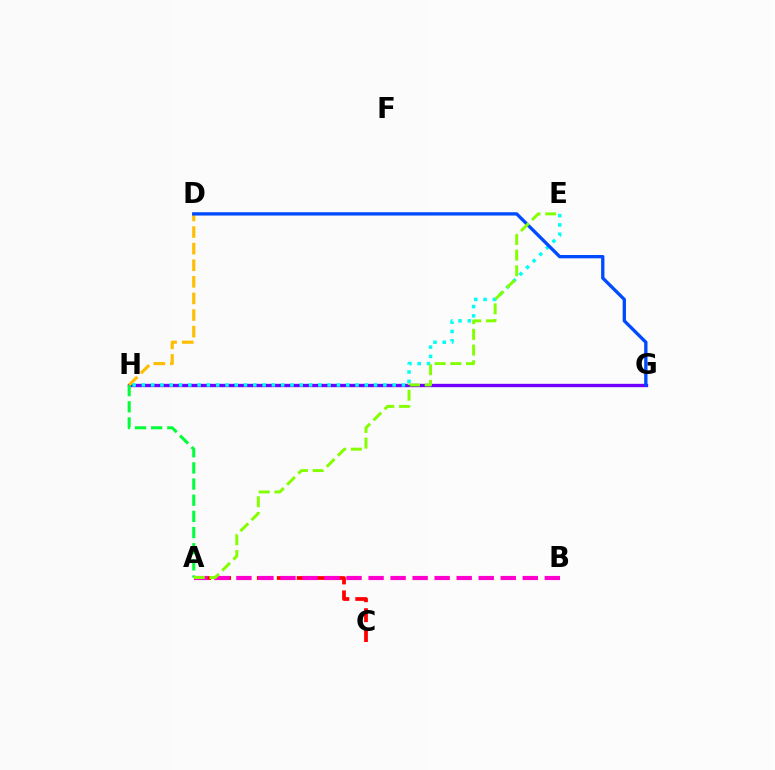{('G', 'H'): [{'color': '#7200ff', 'line_style': 'solid', 'thickness': 2.42}], ('A', 'C'): [{'color': '#ff0000', 'line_style': 'dashed', 'thickness': 2.7}], ('D', 'H'): [{'color': '#ffbd00', 'line_style': 'dashed', 'thickness': 2.25}], ('A', 'B'): [{'color': '#ff00cf', 'line_style': 'dashed', 'thickness': 2.99}], ('E', 'H'): [{'color': '#00fff6', 'line_style': 'dotted', 'thickness': 2.52}], ('D', 'G'): [{'color': '#004bff', 'line_style': 'solid', 'thickness': 2.39}], ('A', 'H'): [{'color': '#00ff39', 'line_style': 'dashed', 'thickness': 2.2}], ('A', 'E'): [{'color': '#84ff00', 'line_style': 'dashed', 'thickness': 2.13}]}